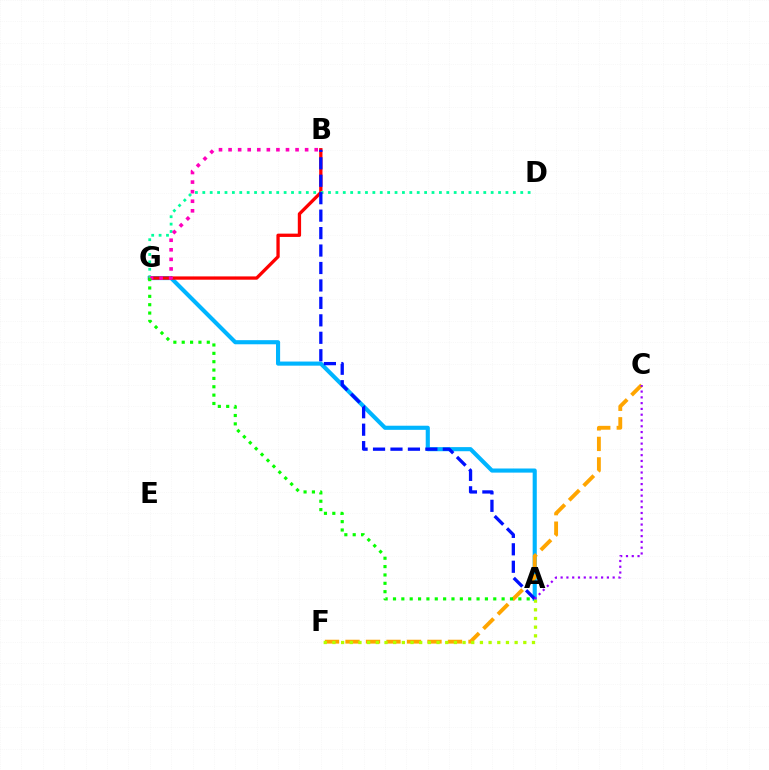{('A', 'G'): [{'color': '#00b5ff', 'line_style': 'solid', 'thickness': 2.96}, {'color': '#08ff00', 'line_style': 'dotted', 'thickness': 2.27}], ('B', 'G'): [{'color': '#ff0000', 'line_style': 'solid', 'thickness': 2.37}, {'color': '#ff00bd', 'line_style': 'dotted', 'thickness': 2.6}], ('D', 'G'): [{'color': '#00ff9d', 'line_style': 'dotted', 'thickness': 2.01}], ('C', 'F'): [{'color': '#ffa500', 'line_style': 'dashed', 'thickness': 2.78}], ('A', 'B'): [{'color': '#0010ff', 'line_style': 'dashed', 'thickness': 2.37}], ('A', 'F'): [{'color': '#b3ff00', 'line_style': 'dotted', 'thickness': 2.36}], ('A', 'C'): [{'color': '#9b00ff', 'line_style': 'dotted', 'thickness': 1.57}]}